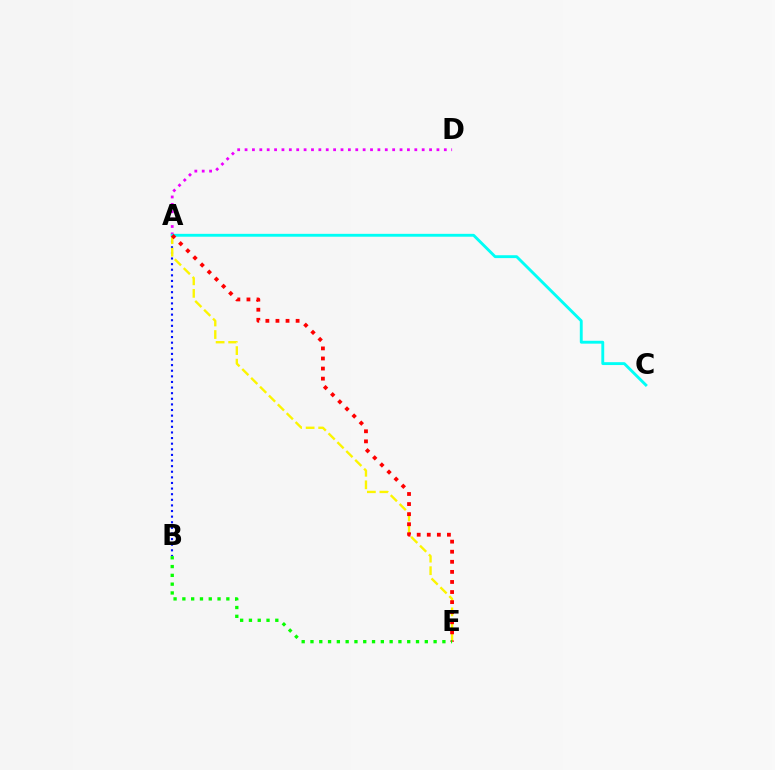{('A', 'B'): [{'color': '#0010ff', 'line_style': 'dotted', 'thickness': 1.52}], ('A', 'E'): [{'color': '#fcf500', 'line_style': 'dashed', 'thickness': 1.7}, {'color': '#ff0000', 'line_style': 'dotted', 'thickness': 2.74}], ('A', 'D'): [{'color': '#ee00ff', 'line_style': 'dotted', 'thickness': 2.01}], ('A', 'C'): [{'color': '#00fff6', 'line_style': 'solid', 'thickness': 2.07}], ('B', 'E'): [{'color': '#08ff00', 'line_style': 'dotted', 'thickness': 2.39}]}